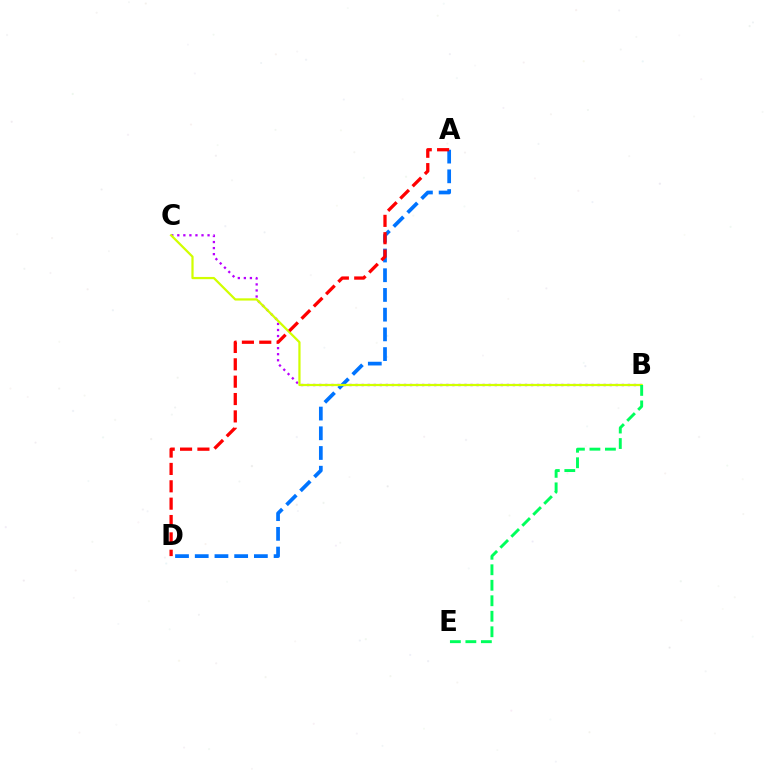{('B', 'C'): [{'color': '#b900ff', 'line_style': 'dotted', 'thickness': 1.64}, {'color': '#d1ff00', 'line_style': 'solid', 'thickness': 1.61}], ('A', 'D'): [{'color': '#0074ff', 'line_style': 'dashed', 'thickness': 2.68}, {'color': '#ff0000', 'line_style': 'dashed', 'thickness': 2.36}], ('B', 'E'): [{'color': '#00ff5c', 'line_style': 'dashed', 'thickness': 2.11}]}